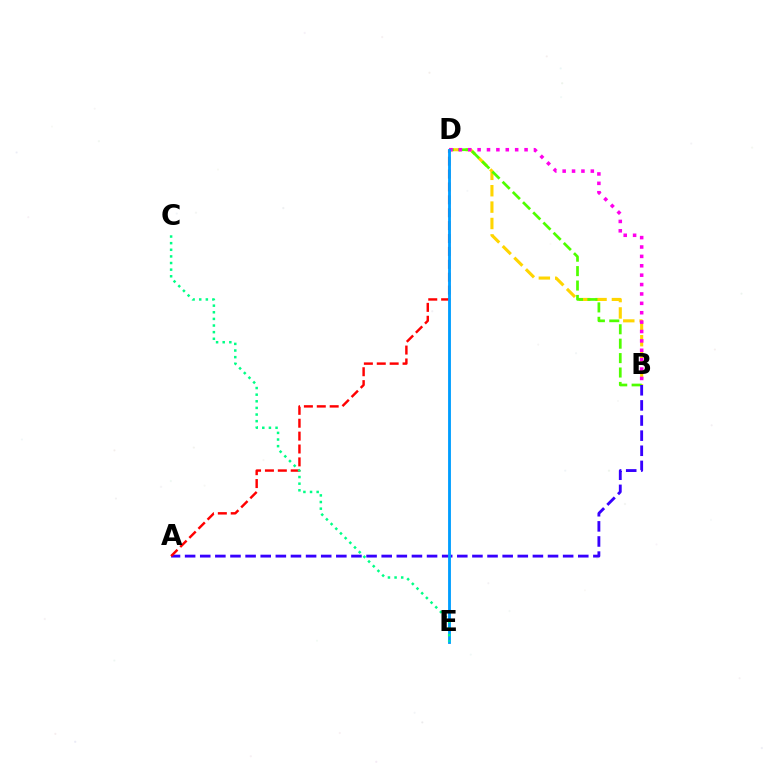{('B', 'D'): [{'color': '#ffd500', 'line_style': 'dashed', 'thickness': 2.23}, {'color': '#4fff00', 'line_style': 'dashed', 'thickness': 1.96}, {'color': '#ff00ed', 'line_style': 'dotted', 'thickness': 2.55}], ('A', 'B'): [{'color': '#3700ff', 'line_style': 'dashed', 'thickness': 2.05}], ('A', 'D'): [{'color': '#ff0000', 'line_style': 'dashed', 'thickness': 1.75}], ('D', 'E'): [{'color': '#009eff', 'line_style': 'solid', 'thickness': 2.05}], ('C', 'E'): [{'color': '#00ff86', 'line_style': 'dotted', 'thickness': 1.8}]}